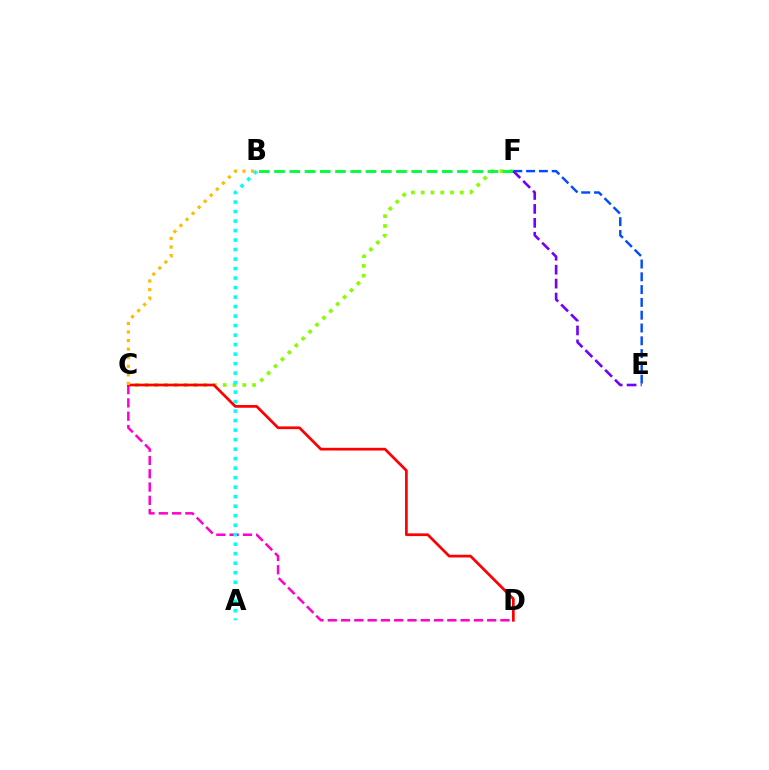{('C', 'F'): [{'color': '#84ff00', 'line_style': 'dotted', 'thickness': 2.65}], ('C', 'D'): [{'color': '#ff00cf', 'line_style': 'dashed', 'thickness': 1.8}, {'color': '#ff0000', 'line_style': 'solid', 'thickness': 1.96}], ('B', 'F'): [{'color': '#00ff39', 'line_style': 'dashed', 'thickness': 2.07}], ('E', 'F'): [{'color': '#004bff', 'line_style': 'dashed', 'thickness': 1.74}, {'color': '#7200ff', 'line_style': 'dashed', 'thickness': 1.89}], ('A', 'B'): [{'color': '#00fff6', 'line_style': 'dotted', 'thickness': 2.58}], ('B', 'C'): [{'color': '#ffbd00', 'line_style': 'dotted', 'thickness': 2.33}]}